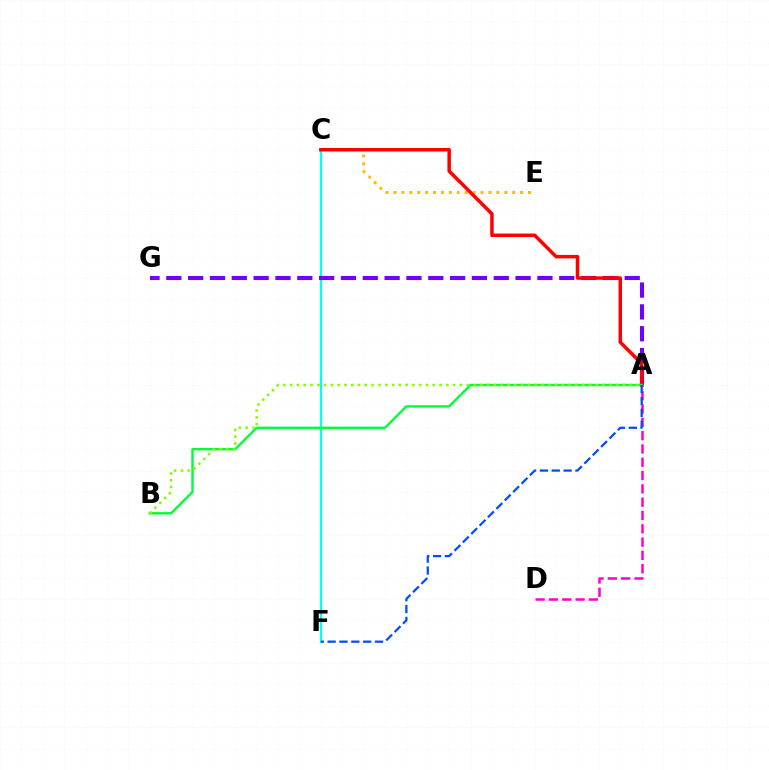{('C', 'F'): [{'color': '#00fff6', 'line_style': 'solid', 'thickness': 1.66}], ('C', 'E'): [{'color': '#ffbd00', 'line_style': 'dotted', 'thickness': 2.15}], ('A', 'D'): [{'color': '#ff00cf', 'line_style': 'dashed', 'thickness': 1.81}], ('A', 'G'): [{'color': '#7200ff', 'line_style': 'dashed', 'thickness': 2.97}], ('A', 'C'): [{'color': '#ff0000', 'line_style': 'solid', 'thickness': 2.5}], ('A', 'B'): [{'color': '#00ff39', 'line_style': 'solid', 'thickness': 1.72}, {'color': '#84ff00', 'line_style': 'dotted', 'thickness': 1.85}], ('A', 'F'): [{'color': '#004bff', 'line_style': 'dashed', 'thickness': 1.61}]}